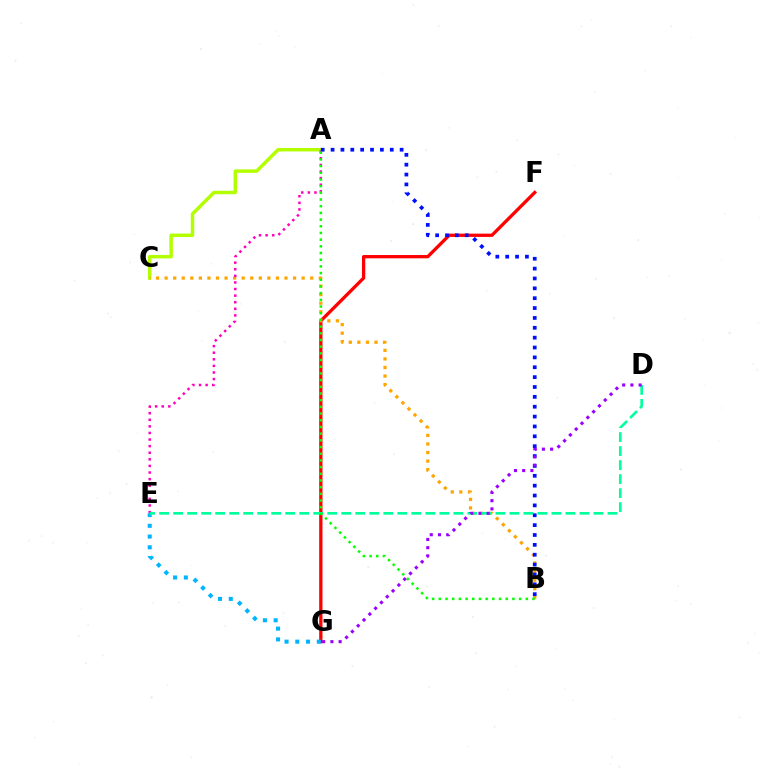{('A', 'C'): [{'color': '#b3ff00', 'line_style': 'solid', 'thickness': 2.5}], ('F', 'G'): [{'color': '#ff0000', 'line_style': 'solid', 'thickness': 2.37}], ('B', 'C'): [{'color': '#ffa500', 'line_style': 'dotted', 'thickness': 2.33}], ('E', 'G'): [{'color': '#00b5ff', 'line_style': 'dotted', 'thickness': 2.92}], ('A', 'E'): [{'color': '#ff00bd', 'line_style': 'dotted', 'thickness': 1.79}], ('D', 'E'): [{'color': '#00ff9d', 'line_style': 'dashed', 'thickness': 1.9}], ('A', 'B'): [{'color': '#0010ff', 'line_style': 'dotted', 'thickness': 2.68}, {'color': '#08ff00', 'line_style': 'dotted', 'thickness': 1.82}], ('D', 'G'): [{'color': '#9b00ff', 'line_style': 'dotted', 'thickness': 2.23}]}